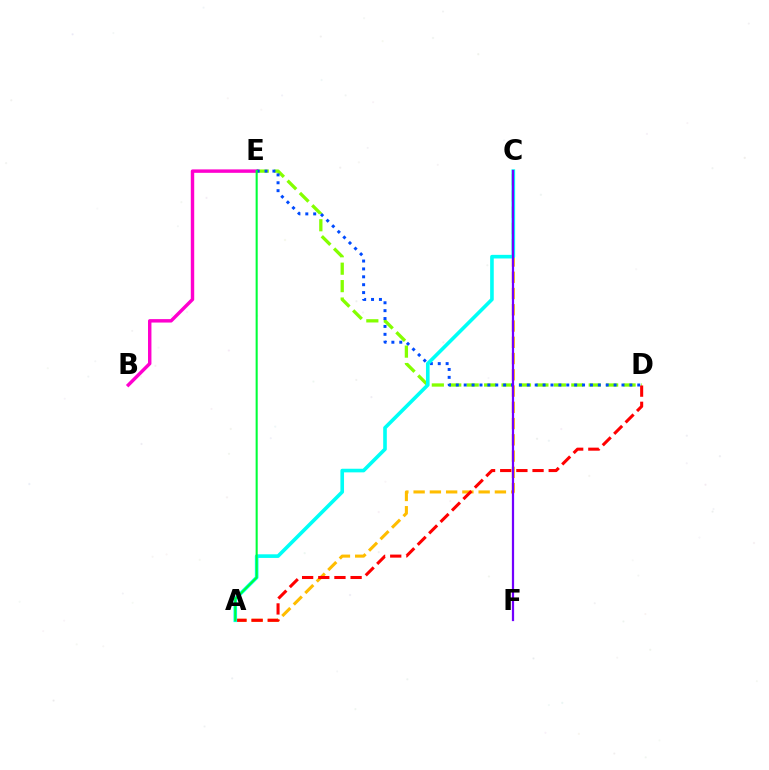{('A', 'C'): [{'color': '#ffbd00', 'line_style': 'dashed', 'thickness': 2.21}, {'color': '#00fff6', 'line_style': 'solid', 'thickness': 2.61}], ('D', 'E'): [{'color': '#84ff00', 'line_style': 'dashed', 'thickness': 2.37}, {'color': '#004bff', 'line_style': 'dotted', 'thickness': 2.14}], ('B', 'E'): [{'color': '#ff00cf', 'line_style': 'solid', 'thickness': 2.47}], ('A', 'D'): [{'color': '#ff0000', 'line_style': 'dashed', 'thickness': 2.2}], ('C', 'F'): [{'color': '#7200ff', 'line_style': 'solid', 'thickness': 1.6}], ('A', 'E'): [{'color': '#00ff39', 'line_style': 'solid', 'thickness': 1.5}]}